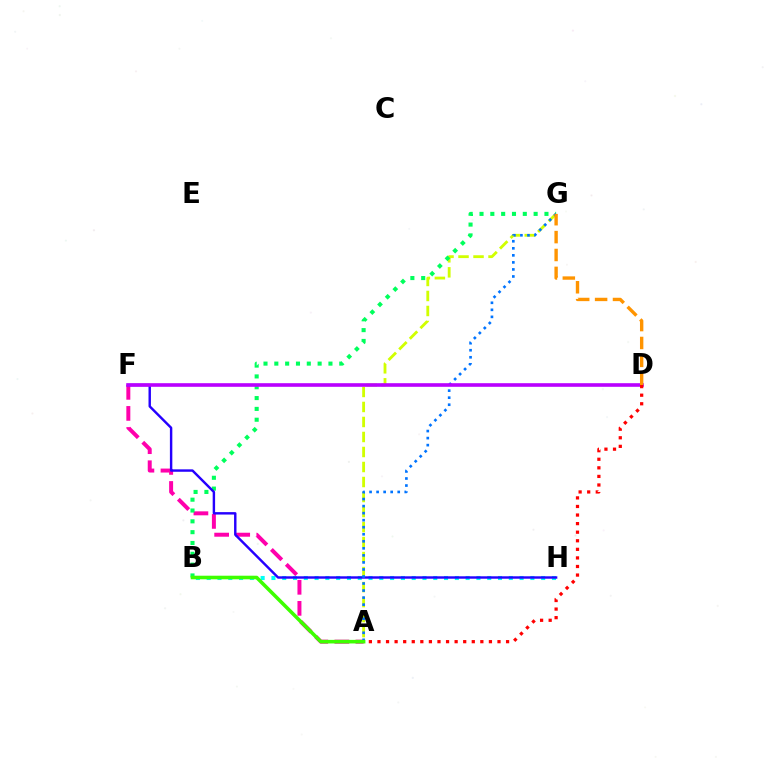{('B', 'H'): [{'color': '#00fff6', 'line_style': 'dotted', 'thickness': 2.93}], ('A', 'G'): [{'color': '#d1ff00', 'line_style': 'dashed', 'thickness': 2.04}, {'color': '#0074ff', 'line_style': 'dotted', 'thickness': 1.91}], ('A', 'F'): [{'color': '#ff00ac', 'line_style': 'dashed', 'thickness': 2.86}], ('B', 'G'): [{'color': '#00ff5c', 'line_style': 'dotted', 'thickness': 2.94}], ('F', 'H'): [{'color': '#2500ff', 'line_style': 'solid', 'thickness': 1.75}], ('D', 'F'): [{'color': '#b900ff', 'line_style': 'solid', 'thickness': 2.61}], ('A', 'D'): [{'color': '#ff0000', 'line_style': 'dotted', 'thickness': 2.33}], ('A', 'B'): [{'color': '#3dff00', 'line_style': 'solid', 'thickness': 2.57}], ('D', 'G'): [{'color': '#ff9400', 'line_style': 'dashed', 'thickness': 2.43}]}